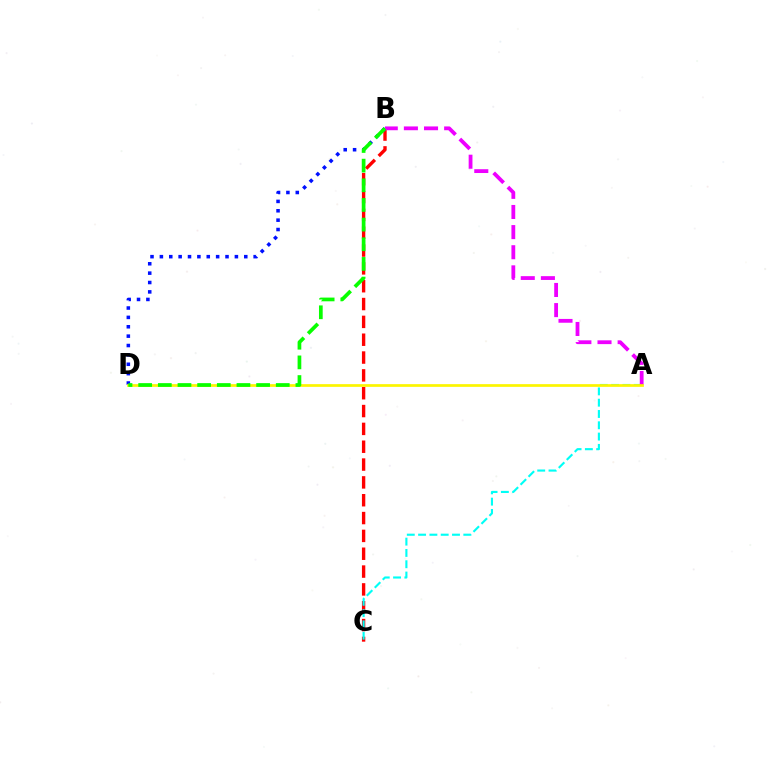{('B', 'C'): [{'color': '#ff0000', 'line_style': 'dashed', 'thickness': 2.42}], ('A', 'C'): [{'color': '#00fff6', 'line_style': 'dashed', 'thickness': 1.54}], ('B', 'D'): [{'color': '#0010ff', 'line_style': 'dotted', 'thickness': 2.55}, {'color': '#08ff00', 'line_style': 'dashed', 'thickness': 2.67}], ('A', 'B'): [{'color': '#ee00ff', 'line_style': 'dashed', 'thickness': 2.73}], ('A', 'D'): [{'color': '#fcf500', 'line_style': 'solid', 'thickness': 1.95}]}